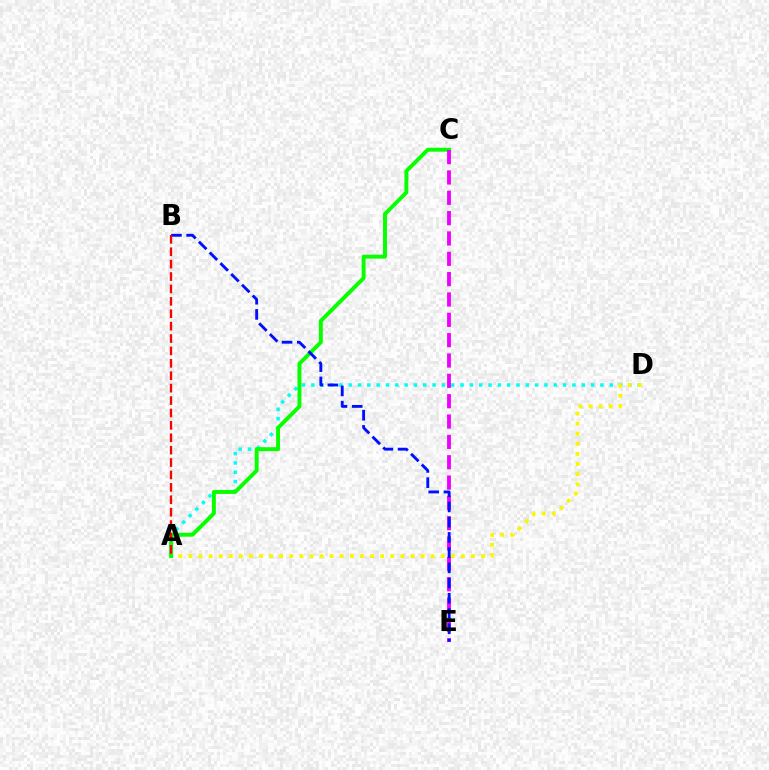{('A', 'D'): [{'color': '#00fff6', 'line_style': 'dotted', 'thickness': 2.53}, {'color': '#fcf500', 'line_style': 'dotted', 'thickness': 2.74}], ('A', 'C'): [{'color': '#08ff00', 'line_style': 'solid', 'thickness': 2.83}], ('C', 'E'): [{'color': '#ee00ff', 'line_style': 'dashed', 'thickness': 2.76}], ('B', 'E'): [{'color': '#0010ff', 'line_style': 'dashed', 'thickness': 2.07}], ('A', 'B'): [{'color': '#ff0000', 'line_style': 'dashed', 'thickness': 1.68}]}